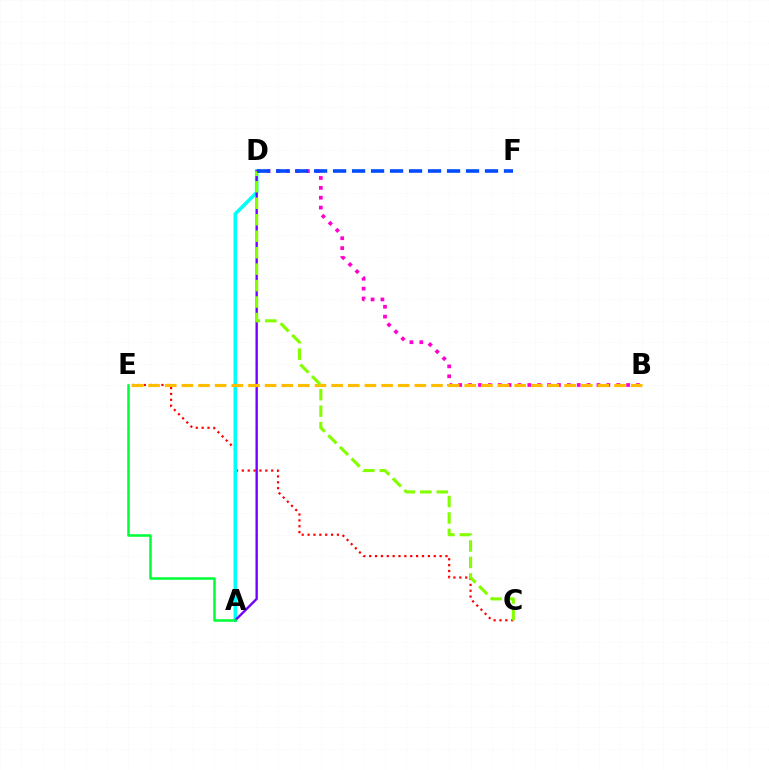{('B', 'D'): [{'color': '#ff00cf', 'line_style': 'dotted', 'thickness': 2.68}], ('C', 'E'): [{'color': '#ff0000', 'line_style': 'dotted', 'thickness': 1.59}], ('A', 'D'): [{'color': '#00fff6', 'line_style': 'solid', 'thickness': 2.56}, {'color': '#7200ff', 'line_style': 'solid', 'thickness': 1.71}], ('B', 'E'): [{'color': '#ffbd00', 'line_style': 'dashed', 'thickness': 2.26}], ('C', 'D'): [{'color': '#84ff00', 'line_style': 'dashed', 'thickness': 2.24}], ('A', 'E'): [{'color': '#00ff39', 'line_style': 'solid', 'thickness': 1.82}], ('D', 'F'): [{'color': '#004bff', 'line_style': 'dashed', 'thickness': 2.58}]}